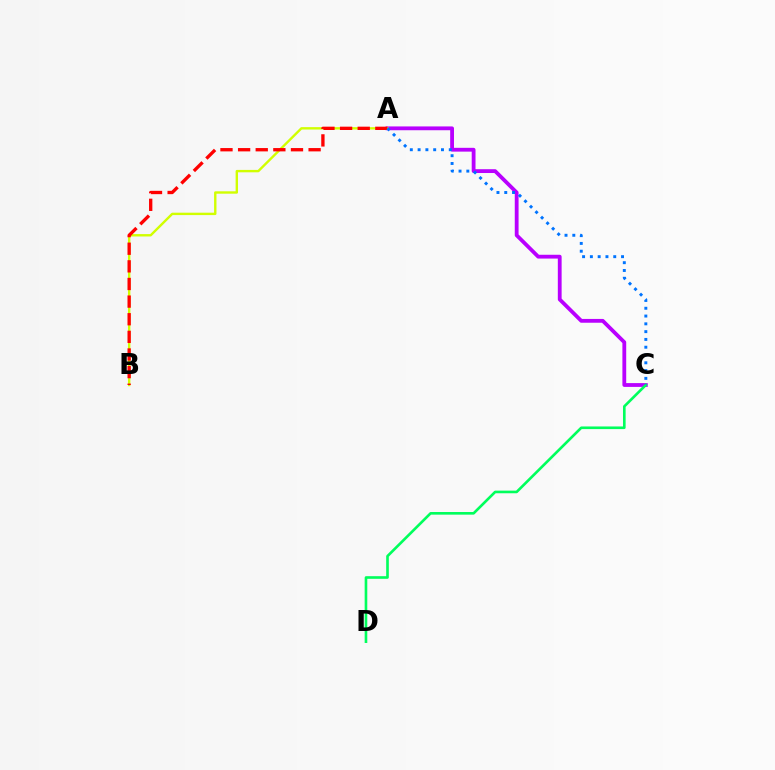{('A', 'C'): [{'color': '#b900ff', 'line_style': 'solid', 'thickness': 2.74}, {'color': '#0074ff', 'line_style': 'dotted', 'thickness': 2.12}], ('A', 'B'): [{'color': '#d1ff00', 'line_style': 'solid', 'thickness': 1.72}, {'color': '#ff0000', 'line_style': 'dashed', 'thickness': 2.39}], ('C', 'D'): [{'color': '#00ff5c', 'line_style': 'solid', 'thickness': 1.9}]}